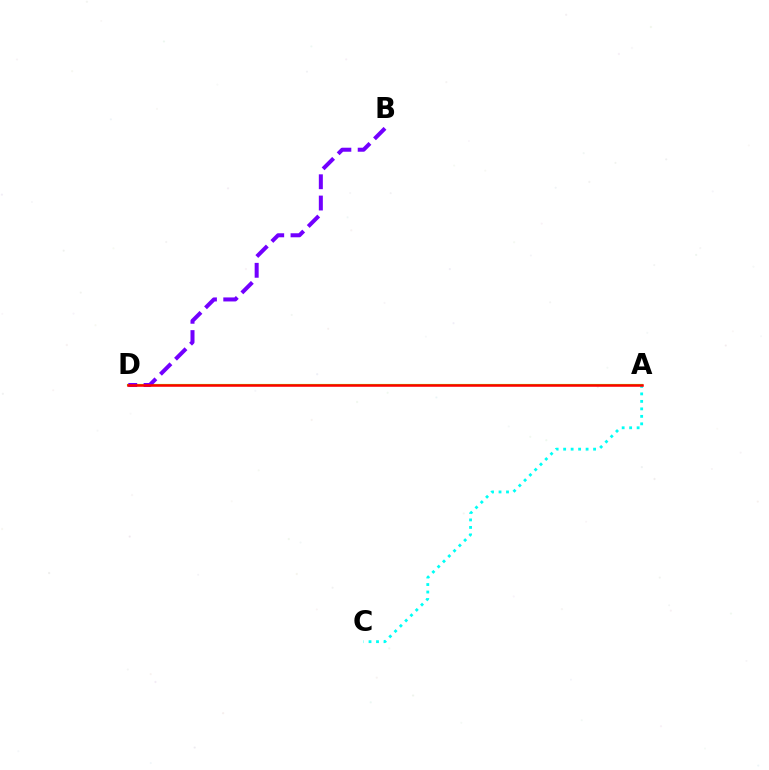{('A', 'C'): [{'color': '#00fff6', 'line_style': 'dotted', 'thickness': 2.03}], ('A', 'D'): [{'color': '#84ff00', 'line_style': 'solid', 'thickness': 1.56}, {'color': '#ff0000', 'line_style': 'solid', 'thickness': 1.82}], ('B', 'D'): [{'color': '#7200ff', 'line_style': 'dashed', 'thickness': 2.89}]}